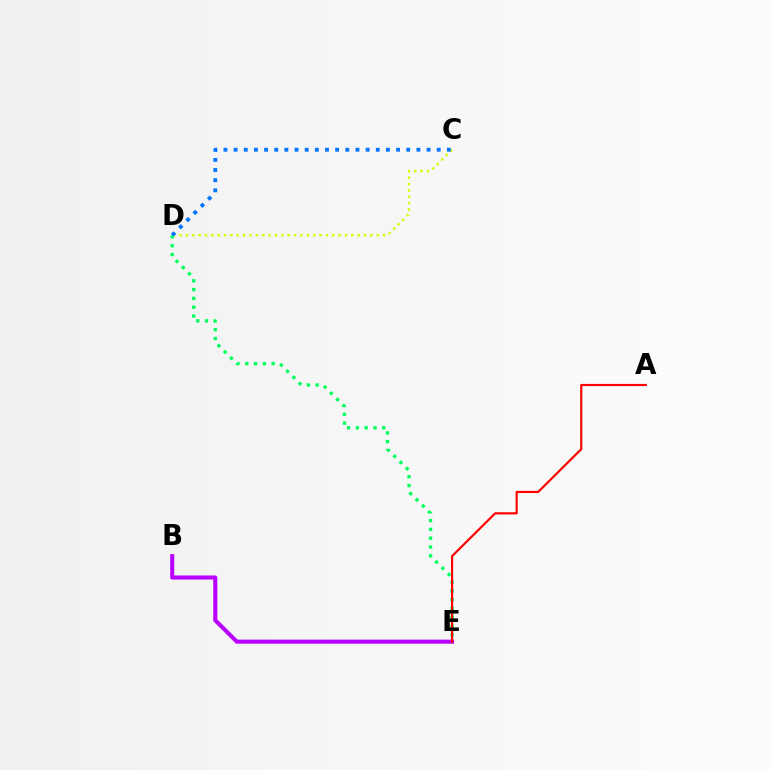{('B', 'E'): [{'color': '#b900ff', 'line_style': 'solid', 'thickness': 2.93}], ('C', 'D'): [{'color': '#d1ff00', 'line_style': 'dotted', 'thickness': 1.73}, {'color': '#0074ff', 'line_style': 'dotted', 'thickness': 2.76}], ('D', 'E'): [{'color': '#00ff5c', 'line_style': 'dotted', 'thickness': 2.39}], ('A', 'E'): [{'color': '#ff0000', 'line_style': 'solid', 'thickness': 1.56}]}